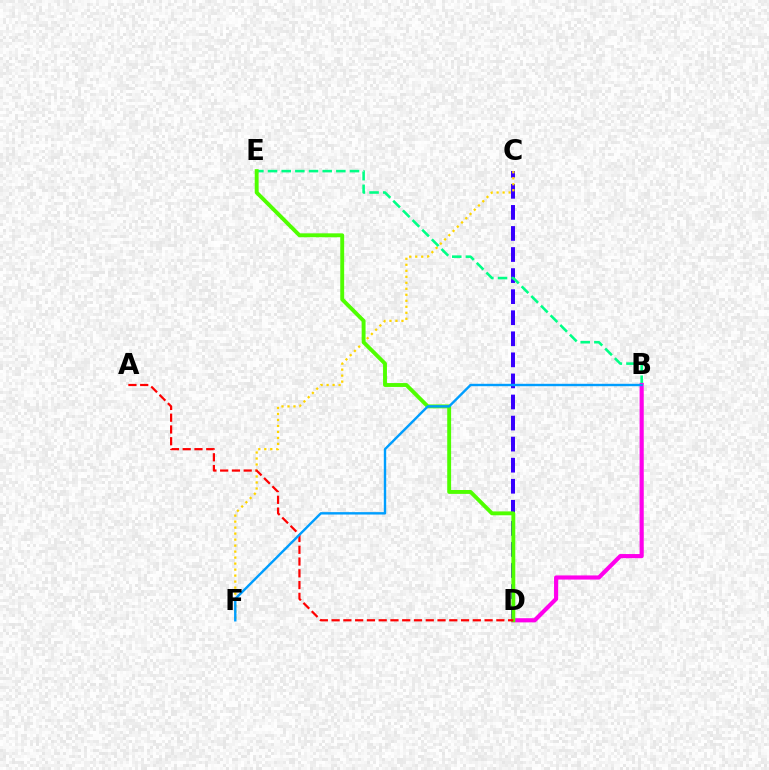{('C', 'D'): [{'color': '#3700ff', 'line_style': 'dashed', 'thickness': 2.86}], ('B', 'E'): [{'color': '#00ff86', 'line_style': 'dashed', 'thickness': 1.86}], ('B', 'D'): [{'color': '#ff00ed', 'line_style': 'solid', 'thickness': 2.98}], ('C', 'F'): [{'color': '#ffd500', 'line_style': 'dotted', 'thickness': 1.63}], ('D', 'E'): [{'color': '#4fff00', 'line_style': 'solid', 'thickness': 2.8}], ('A', 'D'): [{'color': '#ff0000', 'line_style': 'dashed', 'thickness': 1.6}], ('B', 'F'): [{'color': '#009eff', 'line_style': 'solid', 'thickness': 1.73}]}